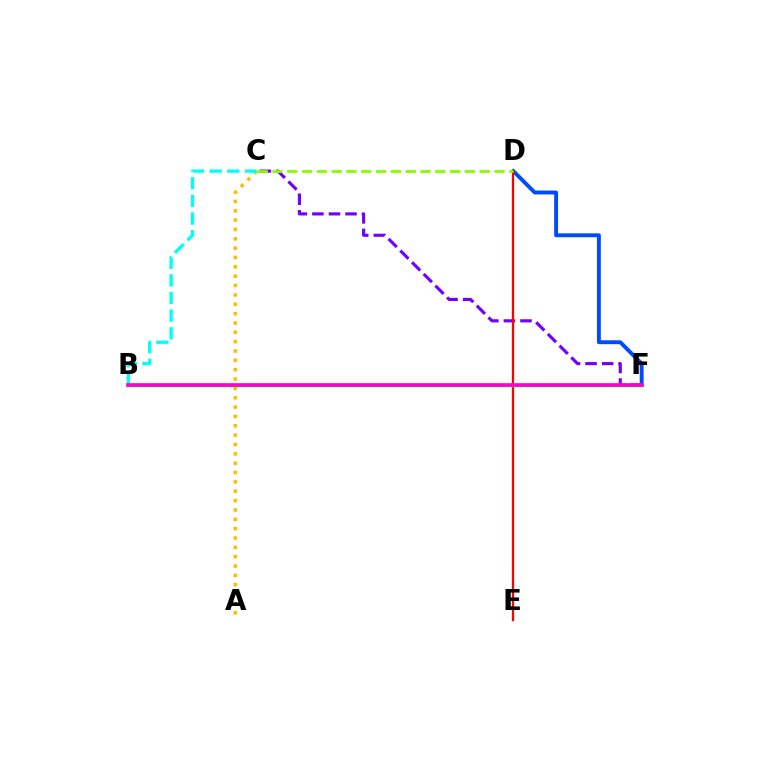{('A', 'C'): [{'color': '#ffbd00', 'line_style': 'dotted', 'thickness': 2.54}], ('D', 'F'): [{'color': '#004bff', 'line_style': 'solid', 'thickness': 2.81}], ('C', 'F'): [{'color': '#7200ff', 'line_style': 'dashed', 'thickness': 2.25}], ('D', 'E'): [{'color': '#ff0000', 'line_style': 'solid', 'thickness': 1.64}], ('B', 'F'): [{'color': '#00ff39', 'line_style': 'solid', 'thickness': 2.5}, {'color': '#ff00cf', 'line_style': 'solid', 'thickness': 2.59}], ('C', 'D'): [{'color': '#84ff00', 'line_style': 'dashed', 'thickness': 2.01}], ('B', 'C'): [{'color': '#00fff6', 'line_style': 'dashed', 'thickness': 2.4}]}